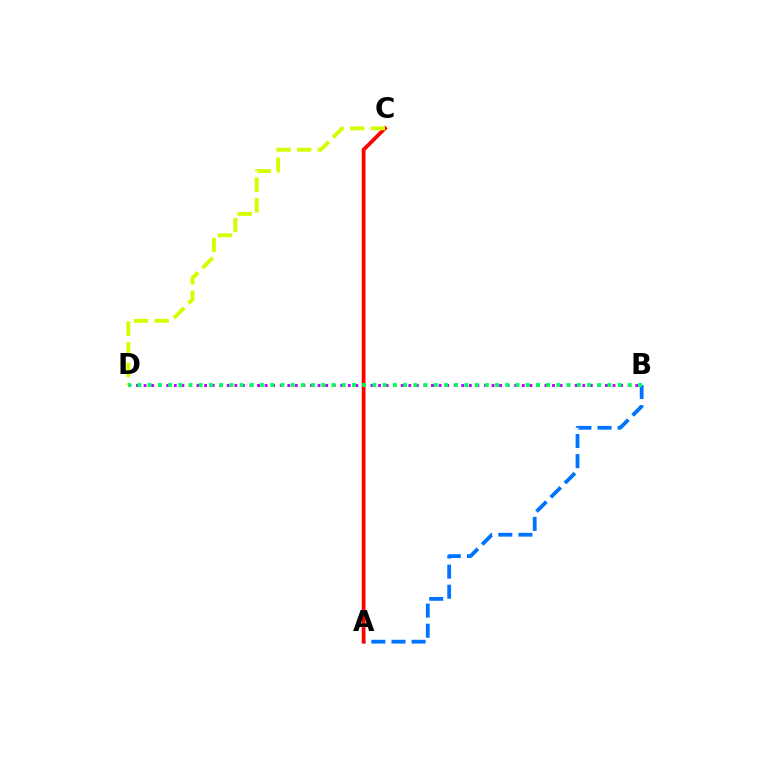{('A', 'B'): [{'color': '#0074ff', 'line_style': 'dashed', 'thickness': 2.73}], ('A', 'C'): [{'color': '#ff0000', 'line_style': 'solid', 'thickness': 2.7}], ('C', 'D'): [{'color': '#d1ff00', 'line_style': 'dashed', 'thickness': 2.8}], ('B', 'D'): [{'color': '#b900ff', 'line_style': 'dotted', 'thickness': 2.06}, {'color': '#00ff5c', 'line_style': 'dotted', 'thickness': 2.78}]}